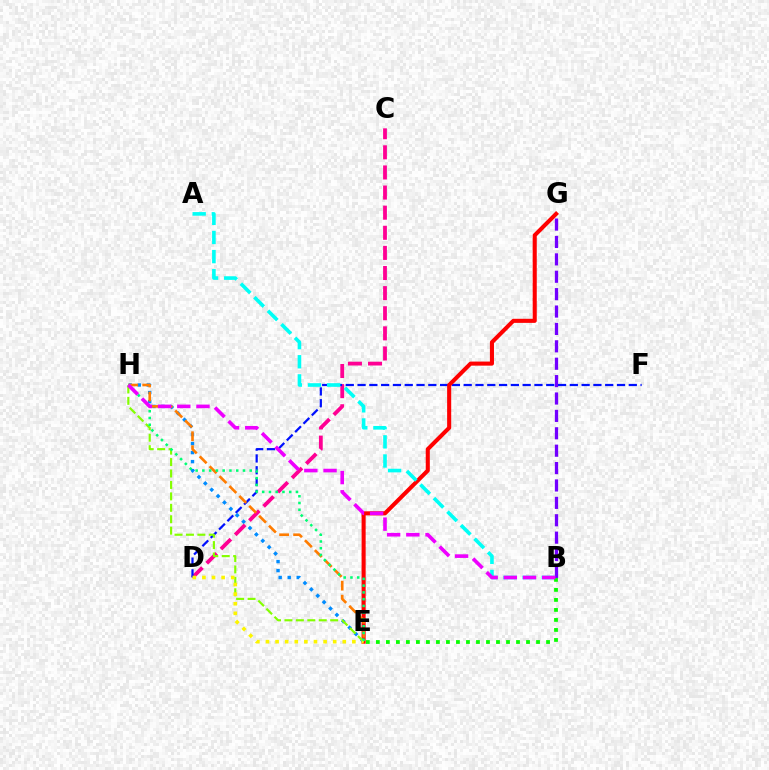{('C', 'D'): [{'color': '#ff0094', 'line_style': 'dashed', 'thickness': 2.73}], ('B', 'G'): [{'color': '#7200ff', 'line_style': 'dashed', 'thickness': 2.36}], ('D', 'F'): [{'color': '#0010ff', 'line_style': 'dashed', 'thickness': 1.6}], ('E', 'G'): [{'color': '#ff0000', 'line_style': 'solid', 'thickness': 2.93}], ('E', 'H'): [{'color': '#008cff', 'line_style': 'dotted', 'thickness': 2.45}, {'color': '#84ff00', 'line_style': 'dashed', 'thickness': 1.55}, {'color': '#ff7c00', 'line_style': 'dashed', 'thickness': 1.9}, {'color': '#00ff74', 'line_style': 'dotted', 'thickness': 1.84}], ('A', 'B'): [{'color': '#00fff6', 'line_style': 'dashed', 'thickness': 2.6}], ('B', 'E'): [{'color': '#08ff00', 'line_style': 'dotted', 'thickness': 2.72}], ('D', 'E'): [{'color': '#fcf500', 'line_style': 'dotted', 'thickness': 2.61}], ('B', 'H'): [{'color': '#ee00ff', 'line_style': 'dashed', 'thickness': 2.61}]}